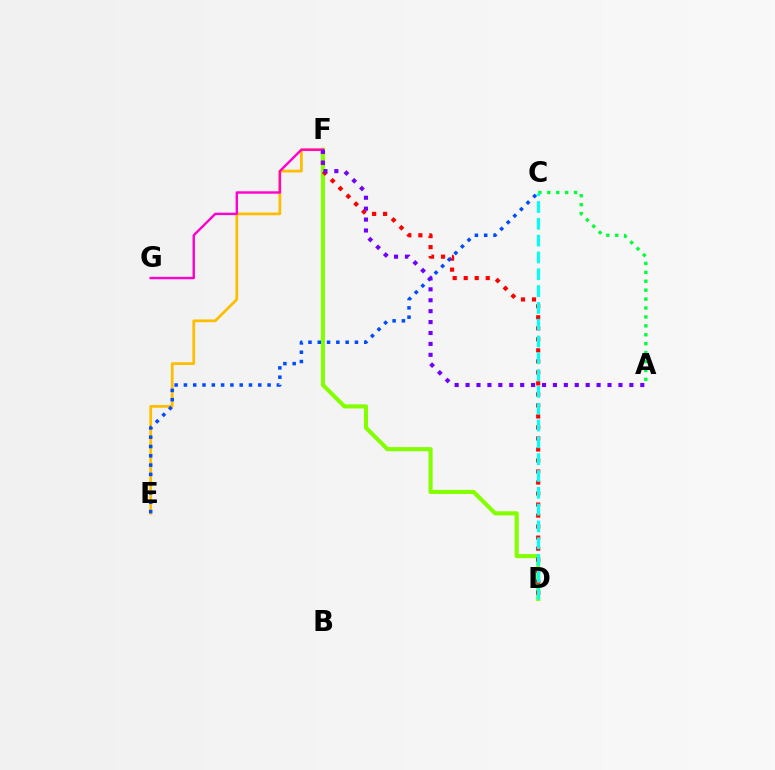{('D', 'F'): [{'color': '#84ff00', 'line_style': 'solid', 'thickness': 2.97}, {'color': '#ff0000', 'line_style': 'dotted', 'thickness': 2.99}], ('A', 'C'): [{'color': '#00ff39', 'line_style': 'dotted', 'thickness': 2.42}], ('E', 'F'): [{'color': '#ffbd00', 'line_style': 'solid', 'thickness': 1.98}], ('C', 'E'): [{'color': '#004bff', 'line_style': 'dotted', 'thickness': 2.53}], ('F', 'G'): [{'color': '#ff00cf', 'line_style': 'solid', 'thickness': 1.74}], ('C', 'D'): [{'color': '#00fff6', 'line_style': 'dashed', 'thickness': 2.28}], ('A', 'F'): [{'color': '#7200ff', 'line_style': 'dotted', 'thickness': 2.97}]}